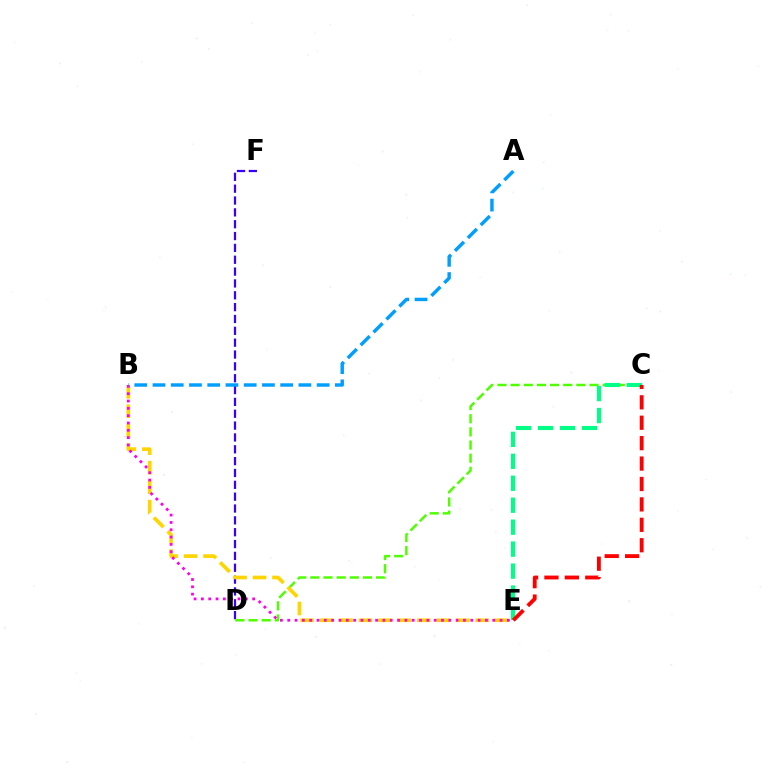{('D', 'F'): [{'color': '#3700ff', 'line_style': 'dashed', 'thickness': 1.61}], ('C', 'D'): [{'color': '#4fff00', 'line_style': 'dashed', 'thickness': 1.79}], ('C', 'E'): [{'color': '#00ff86', 'line_style': 'dashed', 'thickness': 2.98}, {'color': '#ff0000', 'line_style': 'dashed', 'thickness': 2.77}], ('B', 'E'): [{'color': '#ffd500', 'line_style': 'dashed', 'thickness': 2.64}, {'color': '#ff00ed', 'line_style': 'dotted', 'thickness': 1.99}], ('A', 'B'): [{'color': '#009eff', 'line_style': 'dashed', 'thickness': 2.48}]}